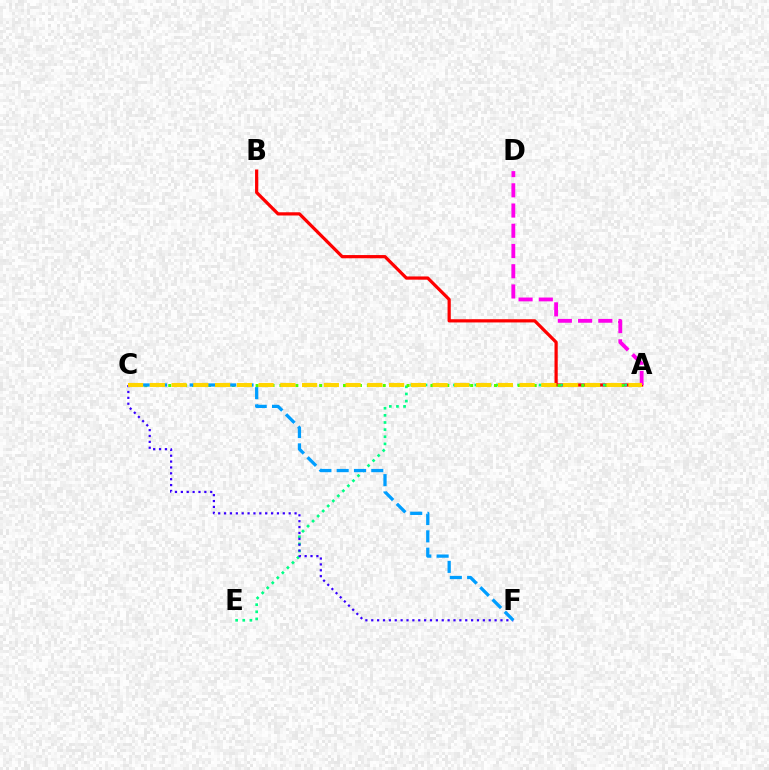{('A', 'B'): [{'color': '#ff0000', 'line_style': 'solid', 'thickness': 2.32}], ('A', 'E'): [{'color': '#00ff86', 'line_style': 'dotted', 'thickness': 1.94}], ('C', 'F'): [{'color': '#3700ff', 'line_style': 'dotted', 'thickness': 1.6}, {'color': '#009eff', 'line_style': 'dashed', 'thickness': 2.35}], ('A', 'C'): [{'color': '#4fff00', 'line_style': 'dotted', 'thickness': 2.16}, {'color': '#ffd500', 'line_style': 'dashed', 'thickness': 2.95}], ('A', 'D'): [{'color': '#ff00ed', 'line_style': 'dashed', 'thickness': 2.75}]}